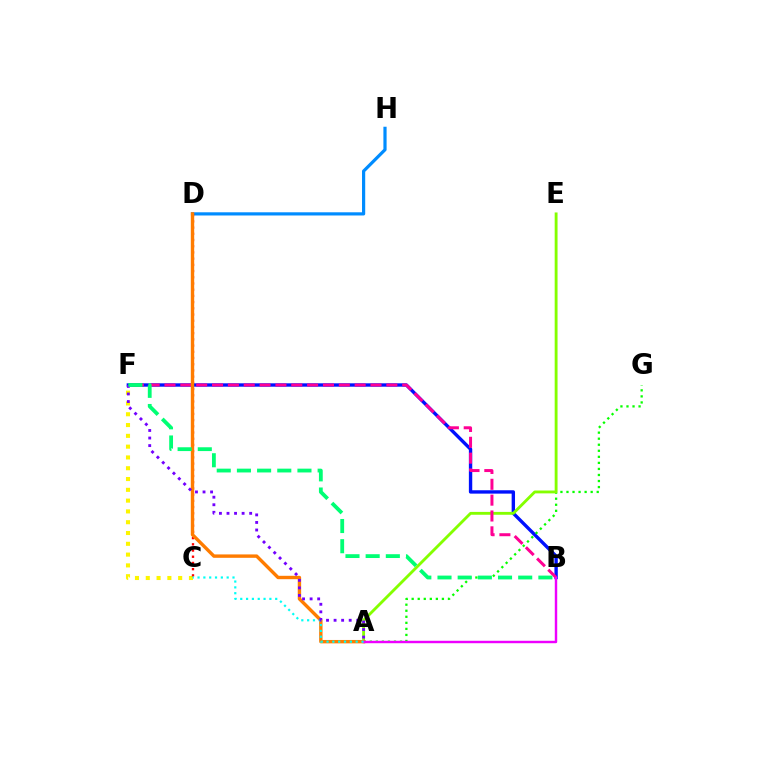{('C', 'F'): [{'color': '#fcf500', 'line_style': 'dotted', 'thickness': 2.93}], ('D', 'H'): [{'color': '#008cff', 'line_style': 'solid', 'thickness': 2.3}], ('C', 'D'): [{'color': '#ff0000', 'line_style': 'dotted', 'thickness': 1.69}], ('B', 'F'): [{'color': '#0010ff', 'line_style': 'solid', 'thickness': 2.43}, {'color': '#ff0094', 'line_style': 'dashed', 'thickness': 2.15}, {'color': '#00ff74', 'line_style': 'dashed', 'thickness': 2.74}], ('A', 'G'): [{'color': '#08ff00', 'line_style': 'dotted', 'thickness': 1.64}], ('A', 'E'): [{'color': '#84ff00', 'line_style': 'solid', 'thickness': 2.05}], ('A', 'D'): [{'color': '#ff7c00', 'line_style': 'solid', 'thickness': 2.44}], ('A', 'B'): [{'color': '#ee00ff', 'line_style': 'solid', 'thickness': 1.75}], ('A', 'C'): [{'color': '#00fff6', 'line_style': 'dotted', 'thickness': 1.58}], ('A', 'F'): [{'color': '#7200ff', 'line_style': 'dotted', 'thickness': 2.05}]}